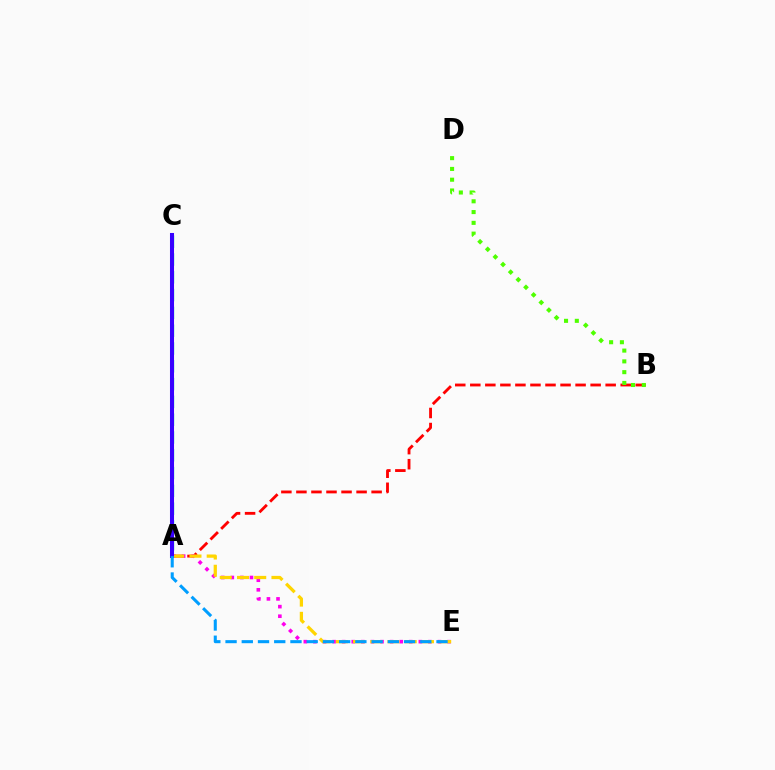{('A', 'B'): [{'color': '#ff0000', 'line_style': 'dashed', 'thickness': 2.04}], ('B', 'D'): [{'color': '#4fff00', 'line_style': 'dotted', 'thickness': 2.93}], ('A', 'C'): [{'color': '#00ff86', 'line_style': 'dashed', 'thickness': 2.42}, {'color': '#3700ff', 'line_style': 'solid', 'thickness': 2.91}], ('A', 'E'): [{'color': '#ff00ed', 'line_style': 'dotted', 'thickness': 2.6}, {'color': '#ffd500', 'line_style': 'dashed', 'thickness': 2.34}, {'color': '#009eff', 'line_style': 'dashed', 'thickness': 2.2}]}